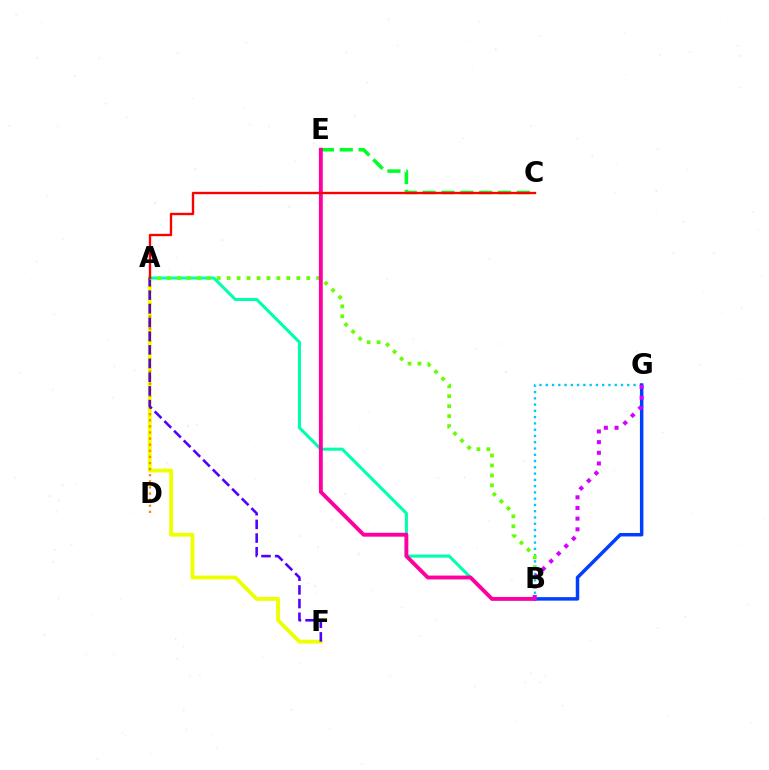{('C', 'E'): [{'color': '#00ff27', 'line_style': 'dashed', 'thickness': 2.56}], ('A', 'F'): [{'color': '#eeff00', 'line_style': 'solid', 'thickness': 2.76}, {'color': '#4f00ff', 'line_style': 'dashed', 'thickness': 1.86}], ('B', 'G'): [{'color': '#00c7ff', 'line_style': 'dotted', 'thickness': 1.7}, {'color': '#003fff', 'line_style': 'solid', 'thickness': 2.51}, {'color': '#d600ff', 'line_style': 'dotted', 'thickness': 2.9}], ('A', 'D'): [{'color': '#ff8800', 'line_style': 'dotted', 'thickness': 1.66}], ('A', 'B'): [{'color': '#00ffaf', 'line_style': 'solid', 'thickness': 2.2}, {'color': '#66ff00', 'line_style': 'dotted', 'thickness': 2.7}], ('B', 'E'): [{'color': '#ff00a0', 'line_style': 'solid', 'thickness': 2.79}], ('A', 'C'): [{'color': '#ff0000', 'line_style': 'solid', 'thickness': 1.7}]}